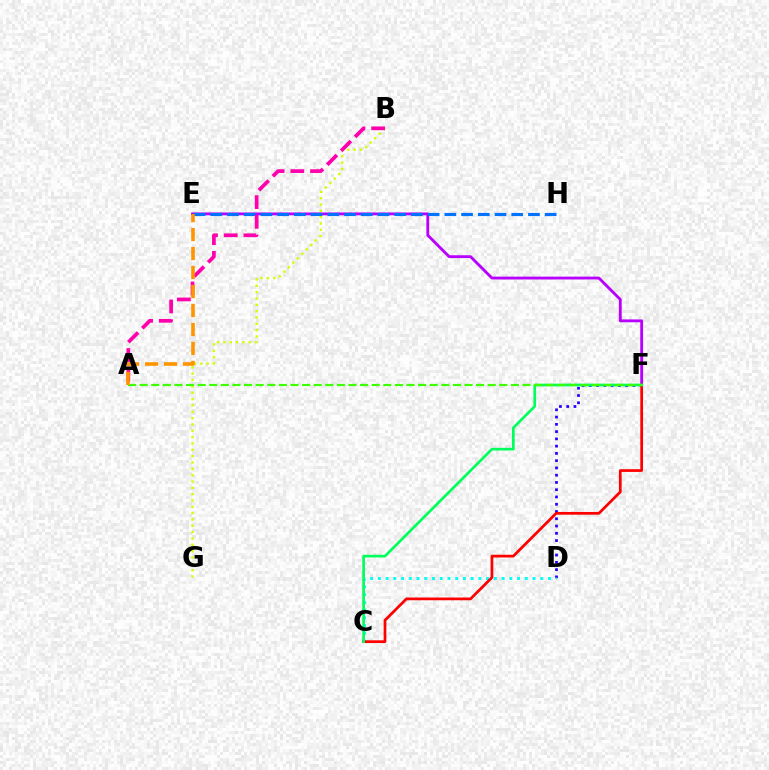{('D', 'F'): [{'color': '#2500ff', 'line_style': 'dotted', 'thickness': 1.97}], ('C', 'D'): [{'color': '#00fff6', 'line_style': 'dotted', 'thickness': 2.1}], ('E', 'F'): [{'color': '#b900ff', 'line_style': 'solid', 'thickness': 2.05}], ('C', 'F'): [{'color': '#ff0000', 'line_style': 'solid', 'thickness': 1.97}, {'color': '#00ff5c', 'line_style': 'solid', 'thickness': 1.92}], ('E', 'H'): [{'color': '#0074ff', 'line_style': 'dashed', 'thickness': 2.27}], ('B', 'G'): [{'color': '#d1ff00', 'line_style': 'dotted', 'thickness': 1.72}], ('A', 'B'): [{'color': '#ff00ac', 'line_style': 'dashed', 'thickness': 2.68}], ('A', 'F'): [{'color': '#3dff00', 'line_style': 'dashed', 'thickness': 1.58}], ('A', 'E'): [{'color': '#ff9400', 'line_style': 'dashed', 'thickness': 2.58}]}